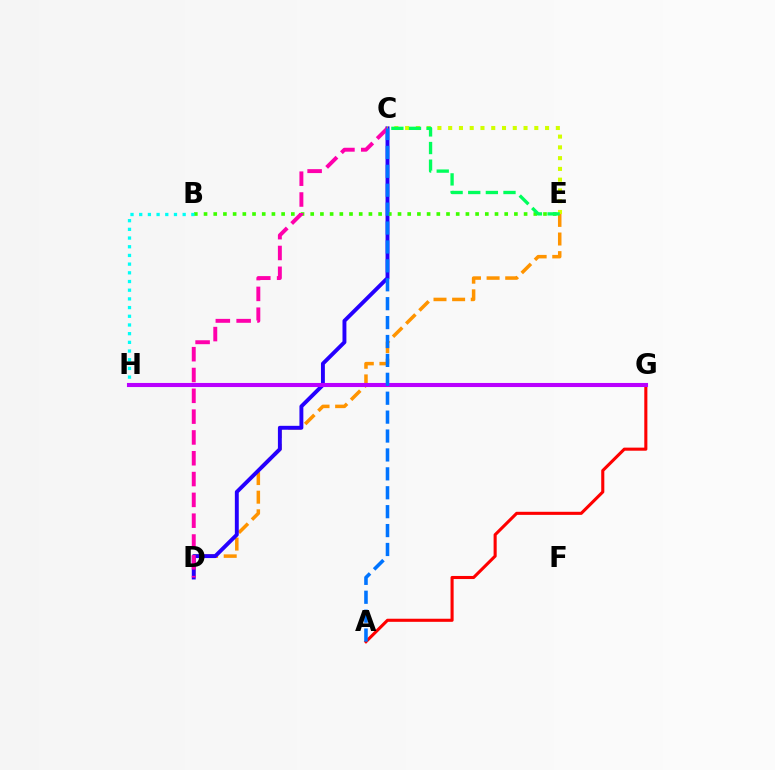{('D', 'E'): [{'color': '#ff9400', 'line_style': 'dashed', 'thickness': 2.53}], ('A', 'G'): [{'color': '#ff0000', 'line_style': 'solid', 'thickness': 2.22}], ('C', 'D'): [{'color': '#2500ff', 'line_style': 'solid', 'thickness': 2.81}, {'color': '#ff00ac', 'line_style': 'dashed', 'thickness': 2.83}], ('B', 'E'): [{'color': '#3dff00', 'line_style': 'dotted', 'thickness': 2.64}], ('B', 'H'): [{'color': '#00fff6', 'line_style': 'dotted', 'thickness': 2.36}], ('C', 'E'): [{'color': '#d1ff00', 'line_style': 'dotted', 'thickness': 2.93}, {'color': '#00ff5c', 'line_style': 'dashed', 'thickness': 2.39}], ('G', 'H'): [{'color': '#b900ff', 'line_style': 'solid', 'thickness': 2.94}], ('A', 'C'): [{'color': '#0074ff', 'line_style': 'dashed', 'thickness': 2.57}]}